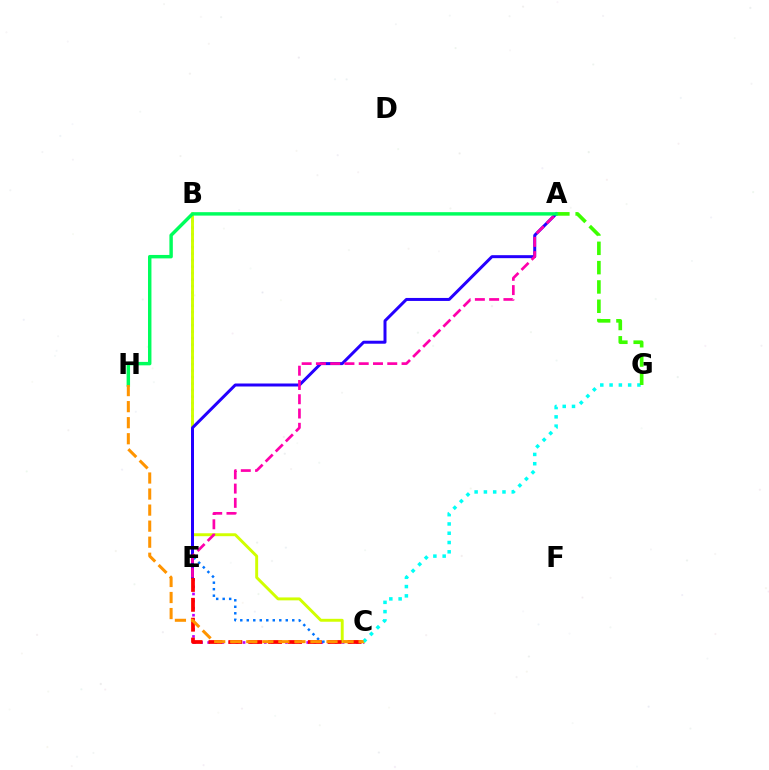{('C', 'E'): [{'color': '#b900ff', 'line_style': 'dotted', 'thickness': 1.92}, {'color': '#ff0000', 'line_style': 'dashed', 'thickness': 2.7}], ('B', 'C'): [{'color': '#0074ff', 'line_style': 'dotted', 'thickness': 1.77}, {'color': '#d1ff00', 'line_style': 'solid', 'thickness': 2.1}], ('A', 'E'): [{'color': '#2500ff', 'line_style': 'solid', 'thickness': 2.15}, {'color': '#ff00ac', 'line_style': 'dashed', 'thickness': 1.94}], ('C', 'G'): [{'color': '#00fff6', 'line_style': 'dotted', 'thickness': 2.52}], ('A', 'G'): [{'color': '#3dff00', 'line_style': 'dashed', 'thickness': 2.62}], ('A', 'H'): [{'color': '#00ff5c', 'line_style': 'solid', 'thickness': 2.47}], ('C', 'H'): [{'color': '#ff9400', 'line_style': 'dashed', 'thickness': 2.18}]}